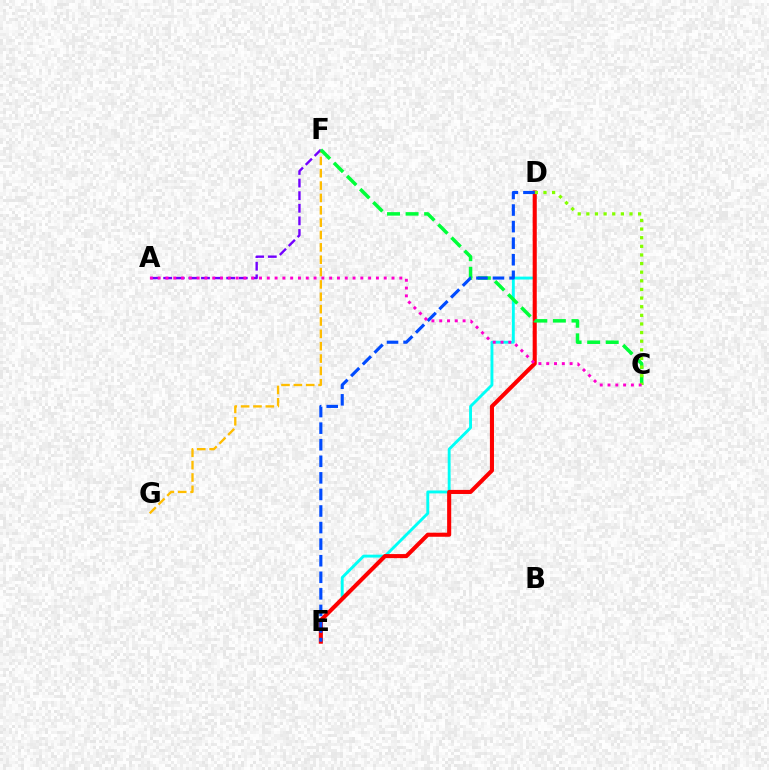{('D', 'E'): [{'color': '#00fff6', 'line_style': 'solid', 'thickness': 2.08}, {'color': '#ff0000', 'line_style': 'solid', 'thickness': 2.94}, {'color': '#004bff', 'line_style': 'dashed', 'thickness': 2.25}], ('F', 'G'): [{'color': '#ffbd00', 'line_style': 'dashed', 'thickness': 1.68}], ('A', 'F'): [{'color': '#7200ff', 'line_style': 'dashed', 'thickness': 1.71}], ('C', 'F'): [{'color': '#00ff39', 'line_style': 'dashed', 'thickness': 2.52}], ('C', 'D'): [{'color': '#84ff00', 'line_style': 'dotted', 'thickness': 2.34}], ('A', 'C'): [{'color': '#ff00cf', 'line_style': 'dotted', 'thickness': 2.12}]}